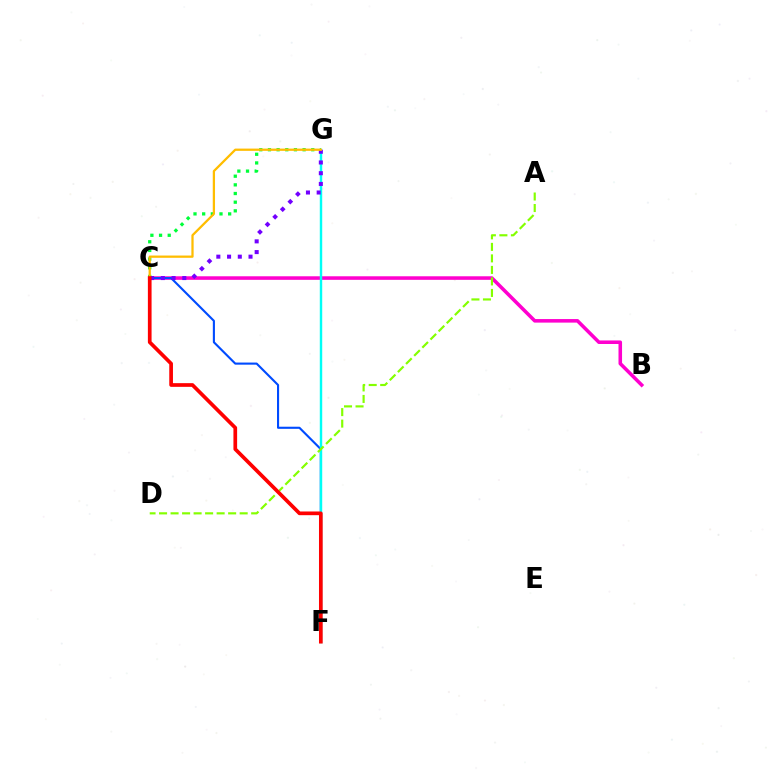{('B', 'C'): [{'color': '#ff00cf', 'line_style': 'solid', 'thickness': 2.56}], ('C', 'F'): [{'color': '#004bff', 'line_style': 'solid', 'thickness': 1.52}, {'color': '#ff0000', 'line_style': 'solid', 'thickness': 2.66}], ('F', 'G'): [{'color': '#00fff6', 'line_style': 'solid', 'thickness': 1.75}], ('A', 'D'): [{'color': '#84ff00', 'line_style': 'dashed', 'thickness': 1.56}], ('C', 'G'): [{'color': '#00ff39', 'line_style': 'dotted', 'thickness': 2.35}, {'color': '#7200ff', 'line_style': 'dotted', 'thickness': 2.91}, {'color': '#ffbd00', 'line_style': 'solid', 'thickness': 1.63}]}